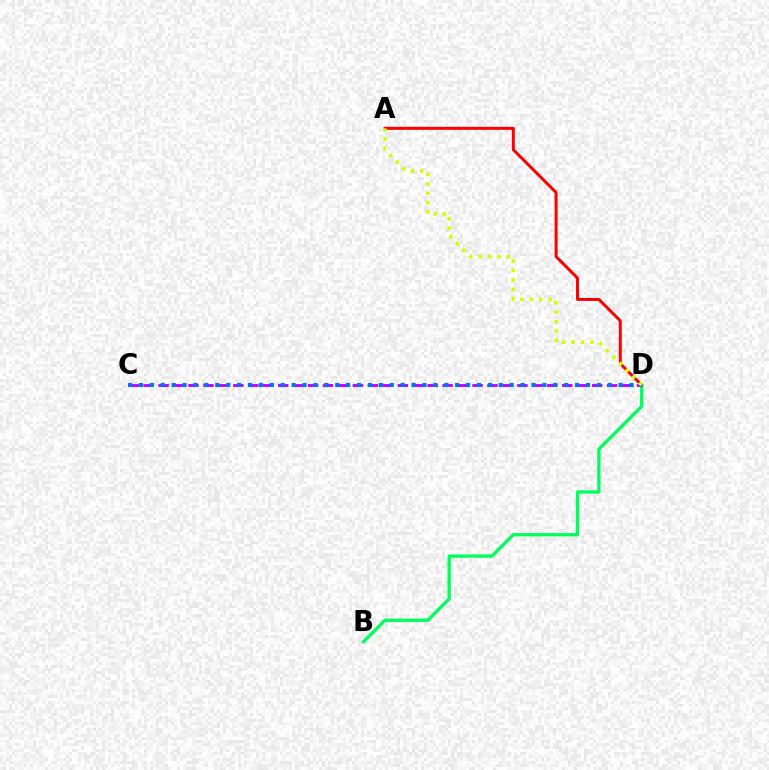{('A', 'D'): [{'color': '#ff0000', 'line_style': 'solid', 'thickness': 2.14}, {'color': '#d1ff00', 'line_style': 'dotted', 'thickness': 2.55}], ('B', 'D'): [{'color': '#00ff5c', 'line_style': 'solid', 'thickness': 2.36}], ('C', 'D'): [{'color': '#b900ff', 'line_style': 'dashed', 'thickness': 2.03}, {'color': '#0074ff', 'line_style': 'dotted', 'thickness': 2.96}]}